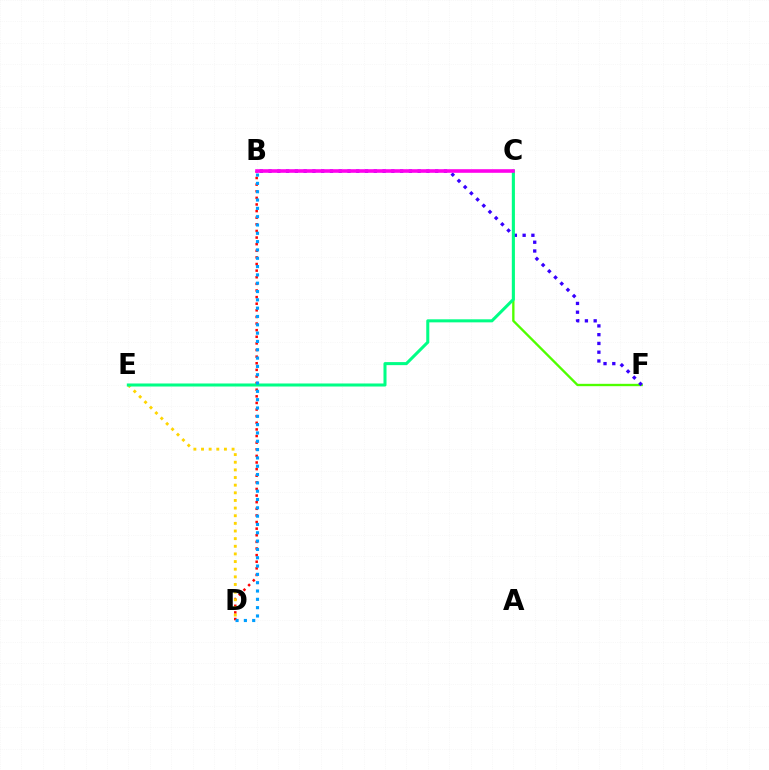{('B', 'D'): [{'color': '#ff0000', 'line_style': 'dotted', 'thickness': 1.8}, {'color': '#009eff', 'line_style': 'dotted', 'thickness': 2.26}], ('C', 'F'): [{'color': '#4fff00', 'line_style': 'solid', 'thickness': 1.7}], ('D', 'E'): [{'color': '#ffd500', 'line_style': 'dotted', 'thickness': 2.08}], ('B', 'F'): [{'color': '#3700ff', 'line_style': 'dotted', 'thickness': 2.38}], ('C', 'E'): [{'color': '#00ff86', 'line_style': 'solid', 'thickness': 2.19}], ('B', 'C'): [{'color': '#ff00ed', 'line_style': 'solid', 'thickness': 2.59}]}